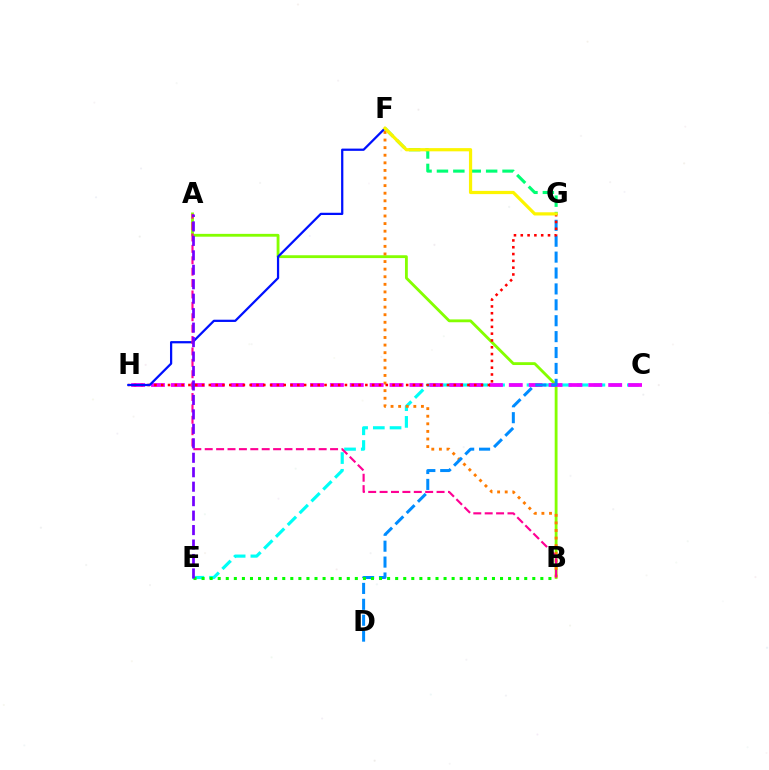{('C', 'E'): [{'color': '#00fff6', 'line_style': 'dashed', 'thickness': 2.27}], ('F', 'G'): [{'color': '#00ff74', 'line_style': 'dashed', 'thickness': 2.23}, {'color': '#fcf500', 'line_style': 'solid', 'thickness': 2.31}], ('A', 'B'): [{'color': '#84ff00', 'line_style': 'solid', 'thickness': 2.04}, {'color': '#ff0094', 'line_style': 'dashed', 'thickness': 1.55}], ('B', 'F'): [{'color': '#ff7c00', 'line_style': 'dotted', 'thickness': 2.06}], ('C', 'H'): [{'color': '#ee00ff', 'line_style': 'dashed', 'thickness': 2.7}], ('D', 'G'): [{'color': '#008cff', 'line_style': 'dashed', 'thickness': 2.16}], ('G', 'H'): [{'color': '#ff0000', 'line_style': 'dotted', 'thickness': 1.85}], ('F', 'H'): [{'color': '#0010ff', 'line_style': 'solid', 'thickness': 1.62}], ('B', 'E'): [{'color': '#08ff00', 'line_style': 'dotted', 'thickness': 2.19}], ('A', 'E'): [{'color': '#7200ff', 'line_style': 'dashed', 'thickness': 1.96}]}